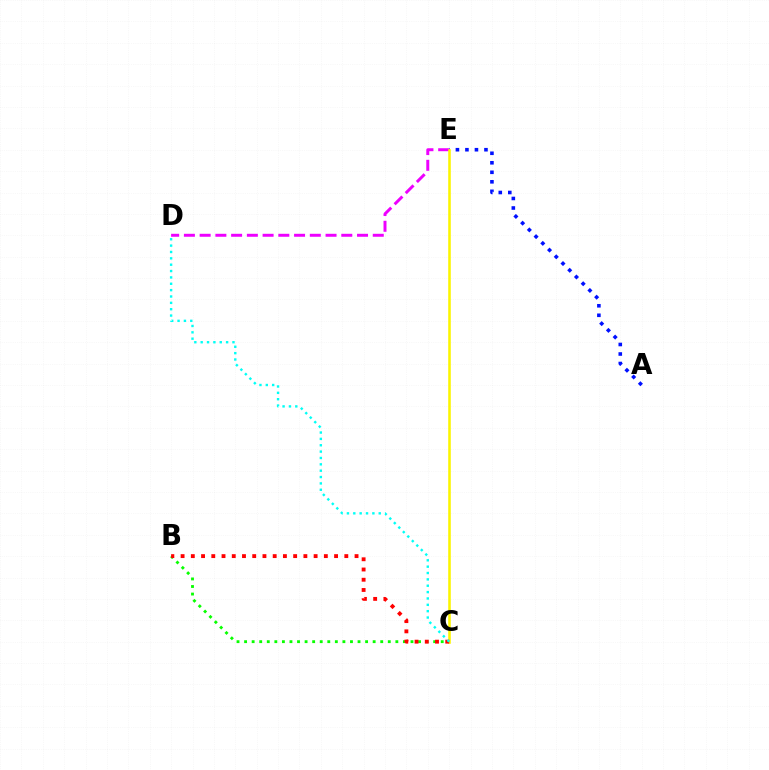{('B', 'C'): [{'color': '#08ff00', 'line_style': 'dotted', 'thickness': 2.05}, {'color': '#ff0000', 'line_style': 'dotted', 'thickness': 2.78}], ('D', 'E'): [{'color': '#ee00ff', 'line_style': 'dashed', 'thickness': 2.14}], ('A', 'E'): [{'color': '#0010ff', 'line_style': 'dotted', 'thickness': 2.59}], ('C', 'E'): [{'color': '#fcf500', 'line_style': 'solid', 'thickness': 1.86}], ('C', 'D'): [{'color': '#00fff6', 'line_style': 'dotted', 'thickness': 1.73}]}